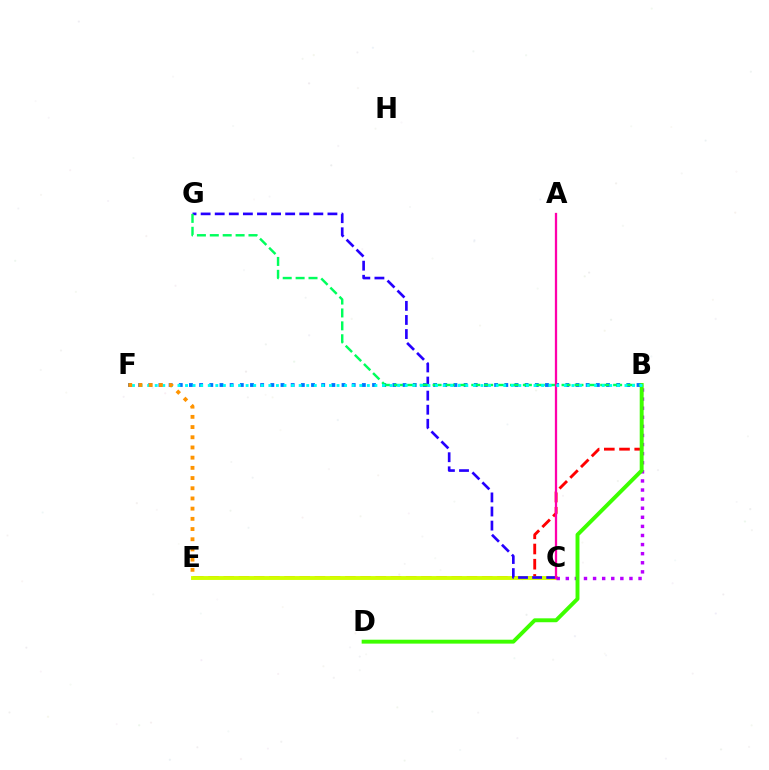{('B', 'E'): [{'color': '#ff0000', 'line_style': 'dashed', 'thickness': 2.07}], ('C', 'E'): [{'color': '#d1ff00', 'line_style': 'solid', 'thickness': 2.81}], ('B', 'C'): [{'color': '#b900ff', 'line_style': 'dotted', 'thickness': 2.47}], ('C', 'G'): [{'color': '#2500ff', 'line_style': 'dashed', 'thickness': 1.91}], ('B', 'D'): [{'color': '#3dff00', 'line_style': 'solid', 'thickness': 2.82}], ('B', 'F'): [{'color': '#0074ff', 'line_style': 'dotted', 'thickness': 2.76}, {'color': '#00fff6', 'line_style': 'dotted', 'thickness': 2.06}], ('B', 'G'): [{'color': '#00ff5c', 'line_style': 'dashed', 'thickness': 1.75}], ('A', 'C'): [{'color': '#ff00ac', 'line_style': 'solid', 'thickness': 1.64}], ('E', 'F'): [{'color': '#ff9400', 'line_style': 'dotted', 'thickness': 2.77}]}